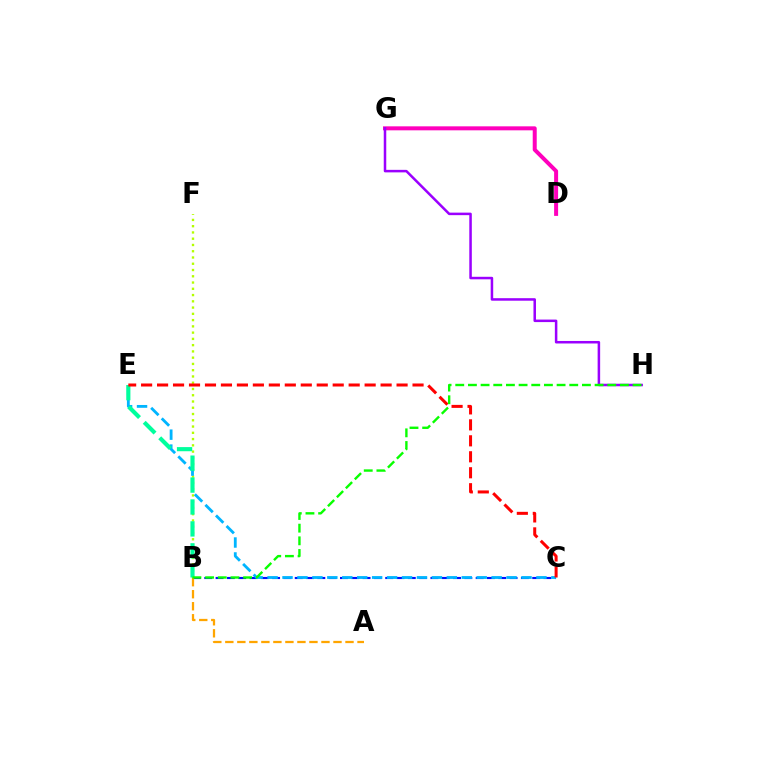{('B', 'F'): [{'color': '#b3ff00', 'line_style': 'dotted', 'thickness': 1.7}], ('D', 'G'): [{'color': '#ff00bd', 'line_style': 'solid', 'thickness': 2.87}], ('G', 'H'): [{'color': '#9b00ff', 'line_style': 'solid', 'thickness': 1.81}], ('B', 'C'): [{'color': '#0010ff', 'line_style': 'dashed', 'thickness': 1.54}], ('A', 'B'): [{'color': '#ffa500', 'line_style': 'dashed', 'thickness': 1.63}], ('C', 'E'): [{'color': '#00b5ff', 'line_style': 'dashed', 'thickness': 2.03}, {'color': '#ff0000', 'line_style': 'dashed', 'thickness': 2.17}], ('B', 'E'): [{'color': '#00ff9d', 'line_style': 'dashed', 'thickness': 2.98}], ('B', 'H'): [{'color': '#08ff00', 'line_style': 'dashed', 'thickness': 1.72}]}